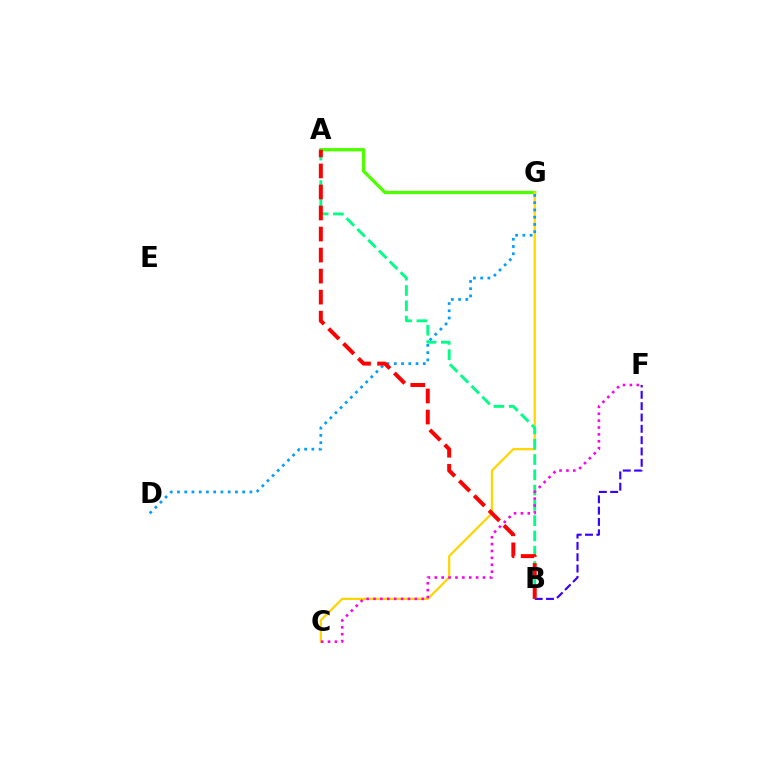{('A', 'G'): [{'color': '#4fff00', 'line_style': 'solid', 'thickness': 2.39}], ('B', 'F'): [{'color': '#3700ff', 'line_style': 'dashed', 'thickness': 1.54}], ('C', 'G'): [{'color': '#ffd500', 'line_style': 'solid', 'thickness': 1.6}], ('A', 'B'): [{'color': '#00ff86', 'line_style': 'dashed', 'thickness': 2.08}, {'color': '#ff0000', 'line_style': 'dashed', 'thickness': 2.86}], ('D', 'G'): [{'color': '#009eff', 'line_style': 'dotted', 'thickness': 1.97}], ('C', 'F'): [{'color': '#ff00ed', 'line_style': 'dotted', 'thickness': 1.87}]}